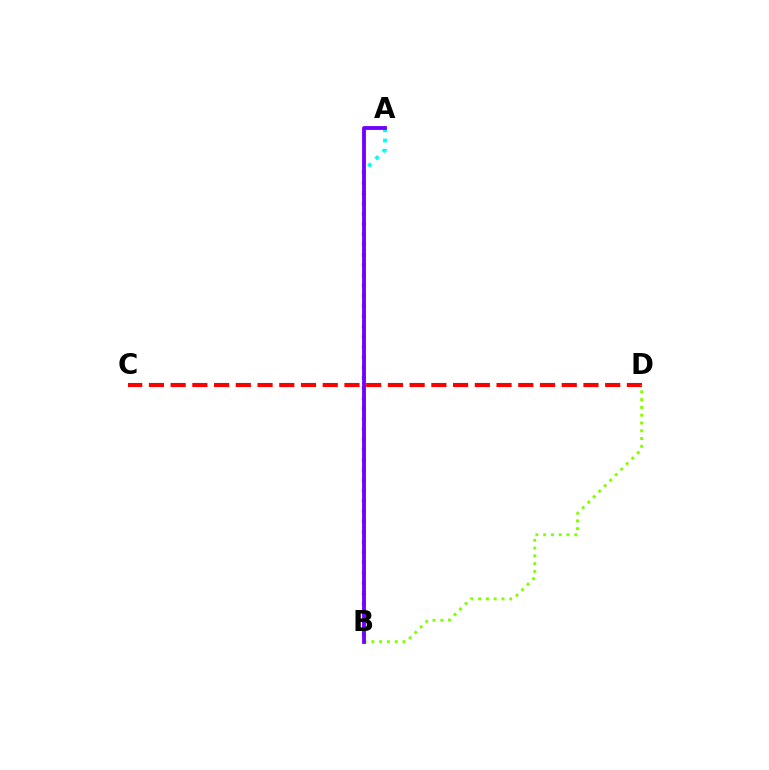{('C', 'D'): [{'color': '#ff0000', 'line_style': 'dashed', 'thickness': 2.95}], ('A', 'B'): [{'color': '#00fff6', 'line_style': 'dotted', 'thickness': 2.79}, {'color': '#7200ff', 'line_style': 'solid', 'thickness': 2.75}], ('B', 'D'): [{'color': '#84ff00', 'line_style': 'dotted', 'thickness': 2.11}]}